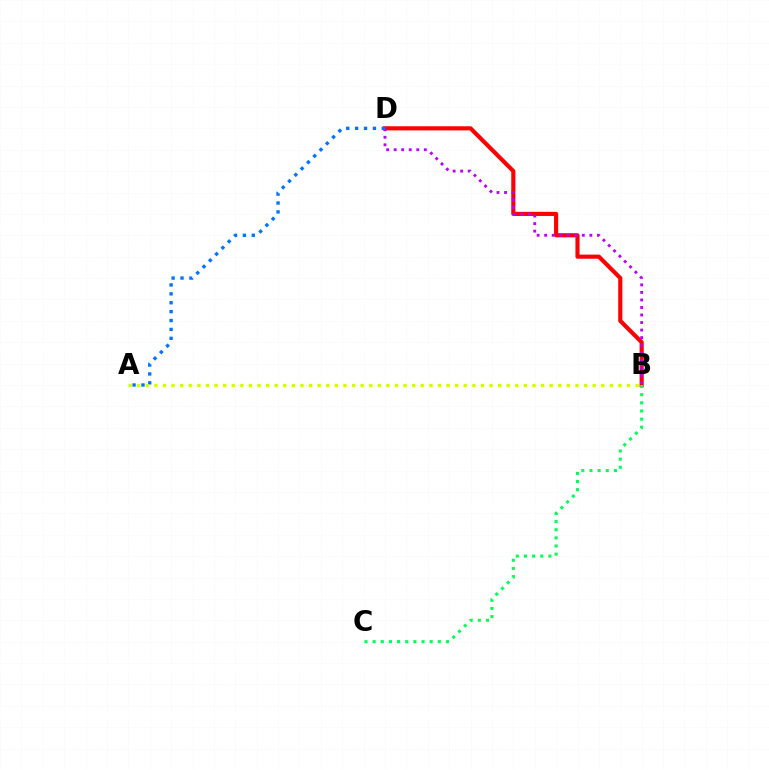{('B', 'D'): [{'color': '#ff0000', 'line_style': 'solid', 'thickness': 2.98}, {'color': '#b900ff', 'line_style': 'dotted', 'thickness': 2.05}], ('A', 'D'): [{'color': '#0074ff', 'line_style': 'dotted', 'thickness': 2.42}], ('B', 'C'): [{'color': '#00ff5c', 'line_style': 'dotted', 'thickness': 2.21}], ('A', 'B'): [{'color': '#d1ff00', 'line_style': 'dotted', 'thickness': 2.33}]}